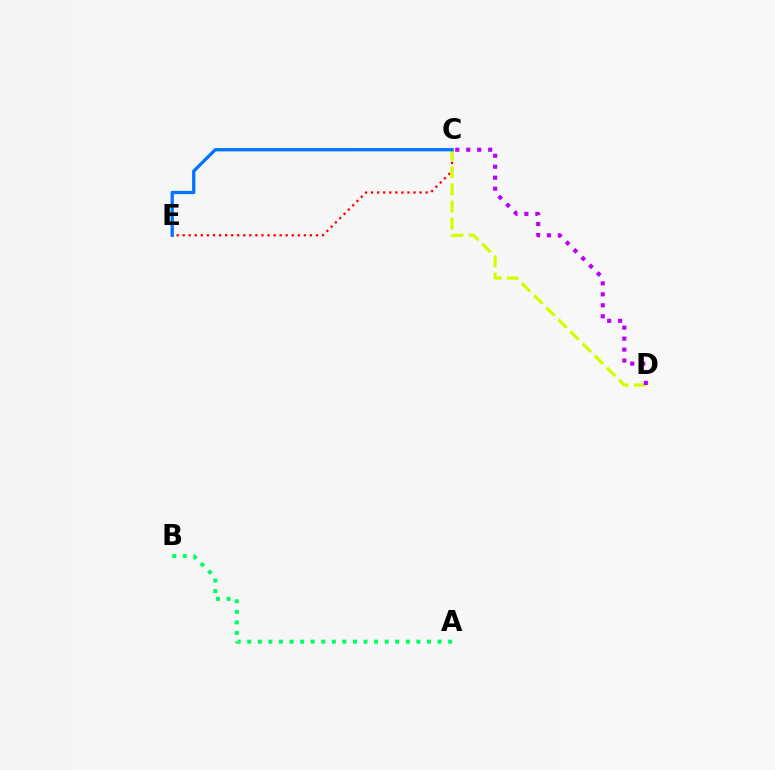{('A', 'B'): [{'color': '#00ff5c', 'line_style': 'dotted', 'thickness': 2.87}], ('C', 'E'): [{'color': '#ff0000', 'line_style': 'dotted', 'thickness': 1.65}, {'color': '#0074ff', 'line_style': 'solid', 'thickness': 2.35}], ('C', 'D'): [{'color': '#d1ff00', 'line_style': 'dashed', 'thickness': 2.32}, {'color': '#b900ff', 'line_style': 'dotted', 'thickness': 2.98}]}